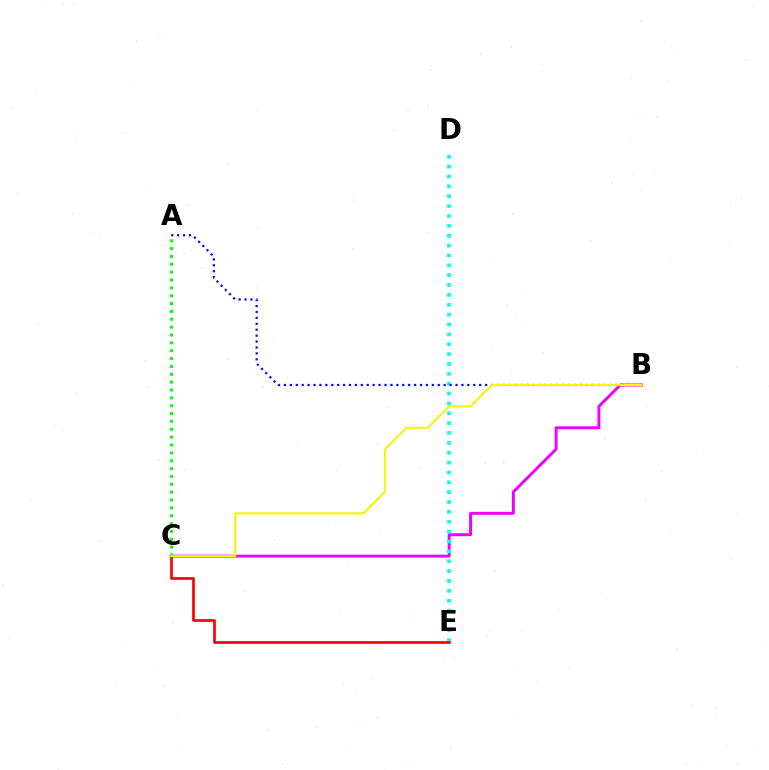{('B', 'C'): [{'color': '#ee00ff', 'line_style': 'solid', 'thickness': 2.11}, {'color': '#fcf500', 'line_style': 'solid', 'thickness': 1.51}], ('D', 'E'): [{'color': '#00fff6', 'line_style': 'dotted', 'thickness': 2.68}], ('A', 'C'): [{'color': '#08ff00', 'line_style': 'dotted', 'thickness': 2.13}], ('C', 'E'): [{'color': '#ff0000', 'line_style': 'solid', 'thickness': 1.94}], ('A', 'B'): [{'color': '#0010ff', 'line_style': 'dotted', 'thickness': 1.61}]}